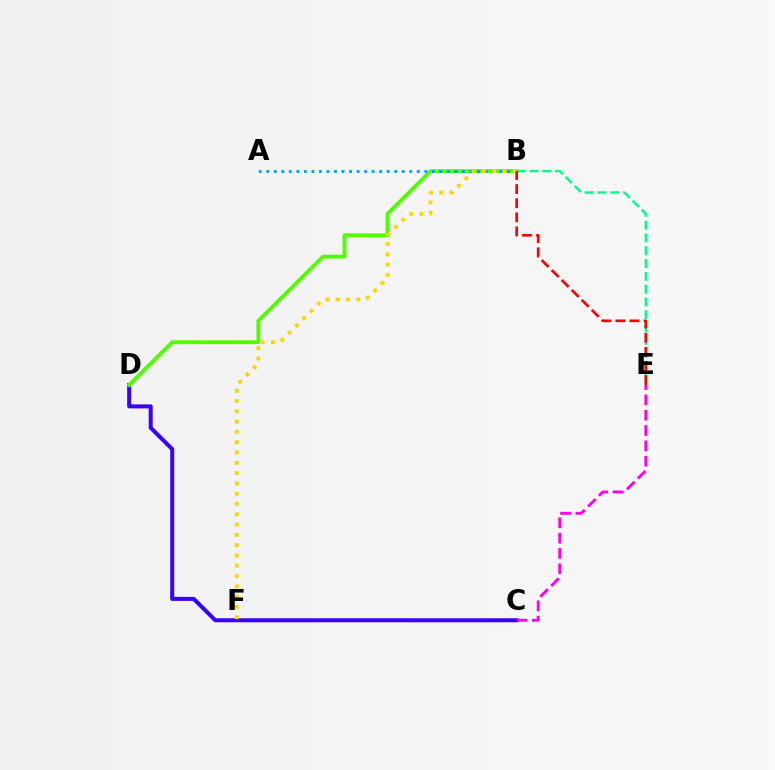{('C', 'D'): [{'color': '#3700ff', 'line_style': 'solid', 'thickness': 2.88}], ('B', 'D'): [{'color': '#4fff00', 'line_style': 'solid', 'thickness': 2.79}], ('A', 'B'): [{'color': '#009eff', 'line_style': 'dotted', 'thickness': 2.04}], ('B', 'E'): [{'color': '#00ff86', 'line_style': 'dashed', 'thickness': 1.74}, {'color': '#ff0000', 'line_style': 'dashed', 'thickness': 1.92}], ('B', 'F'): [{'color': '#ffd500', 'line_style': 'dotted', 'thickness': 2.8}], ('C', 'E'): [{'color': '#ff00ed', 'line_style': 'dashed', 'thickness': 2.08}]}